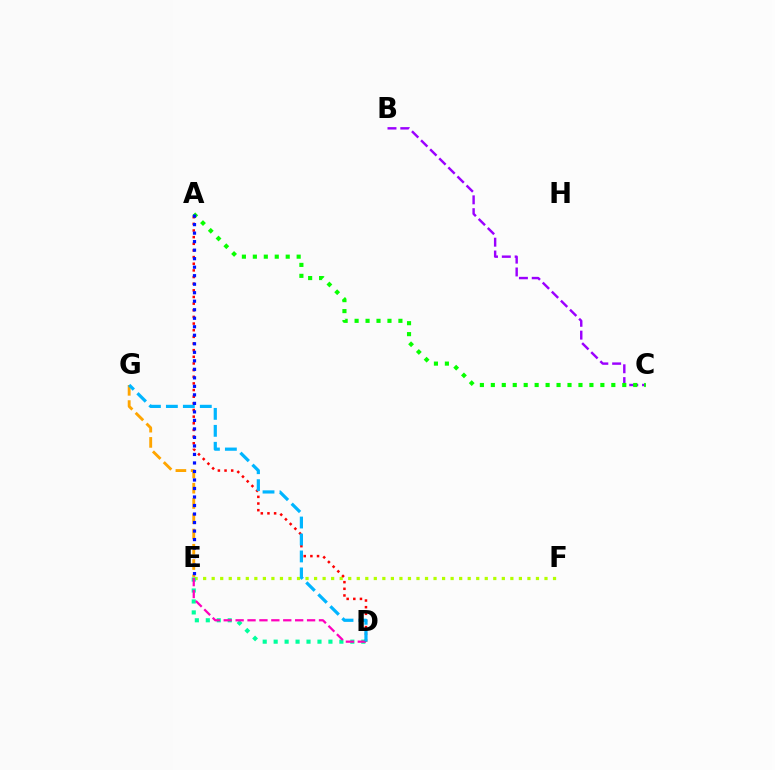{('B', 'C'): [{'color': '#9b00ff', 'line_style': 'dashed', 'thickness': 1.74}], ('E', 'G'): [{'color': '#ffa500', 'line_style': 'dashed', 'thickness': 2.07}], ('E', 'F'): [{'color': '#b3ff00', 'line_style': 'dotted', 'thickness': 2.32}], ('A', 'C'): [{'color': '#08ff00', 'line_style': 'dotted', 'thickness': 2.98}], ('D', 'E'): [{'color': '#00ff9d', 'line_style': 'dotted', 'thickness': 2.98}, {'color': '#ff00bd', 'line_style': 'dashed', 'thickness': 1.62}], ('A', 'D'): [{'color': '#ff0000', 'line_style': 'dotted', 'thickness': 1.81}], ('D', 'G'): [{'color': '#00b5ff', 'line_style': 'dashed', 'thickness': 2.3}], ('A', 'E'): [{'color': '#0010ff', 'line_style': 'dotted', 'thickness': 2.31}]}